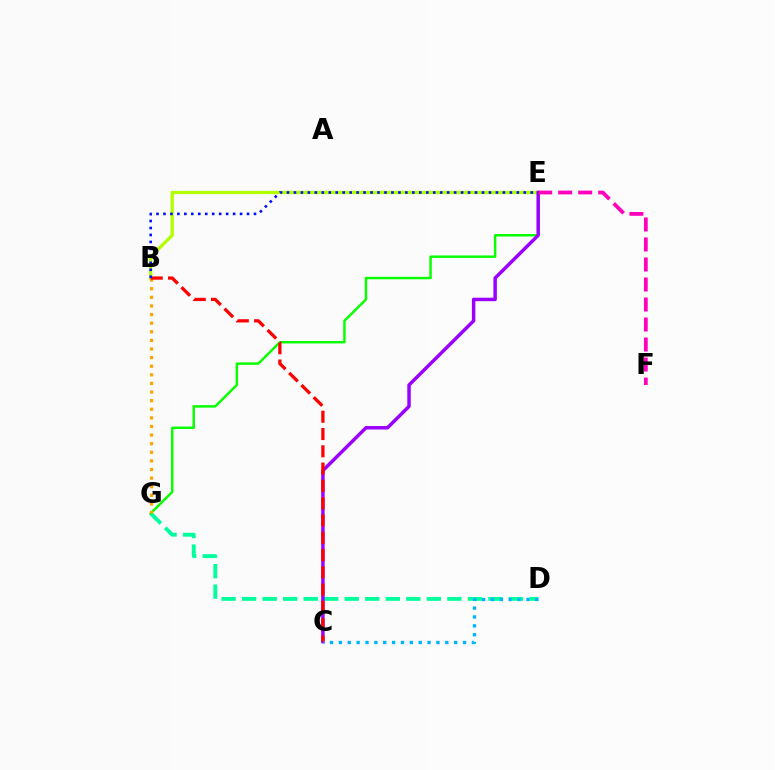{('B', 'E'): [{'color': '#b3ff00', 'line_style': 'solid', 'thickness': 2.36}, {'color': '#0010ff', 'line_style': 'dotted', 'thickness': 1.89}], ('D', 'G'): [{'color': '#00ff9d', 'line_style': 'dashed', 'thickness': 2.79}], ('E', 'G'): [{'color': '#08ff00', 'line_style': 'solid', 'thickness': 1.77}], ('C', 'E'): [{'color': '#9b00ff', 'line_style': 'solid', 'thickness': 2.5}], ('B', 'G'): [{'color': '#ffa500', 'line_style': 'dotted', 'thickness': 2.34}], ('E', 'F'): [{'color': '#ff00bd', 'line_style': 'dashed', 'thickness': 2.72}], ('B', 'C'): [{'color': '#ff0000', 'line_style': 'dashed', 'thickness': 2.35}], ('C', 'D'): [{'color': '#00b5ff', 'line_style': 'dotted', 'thickness': 2.41}]}